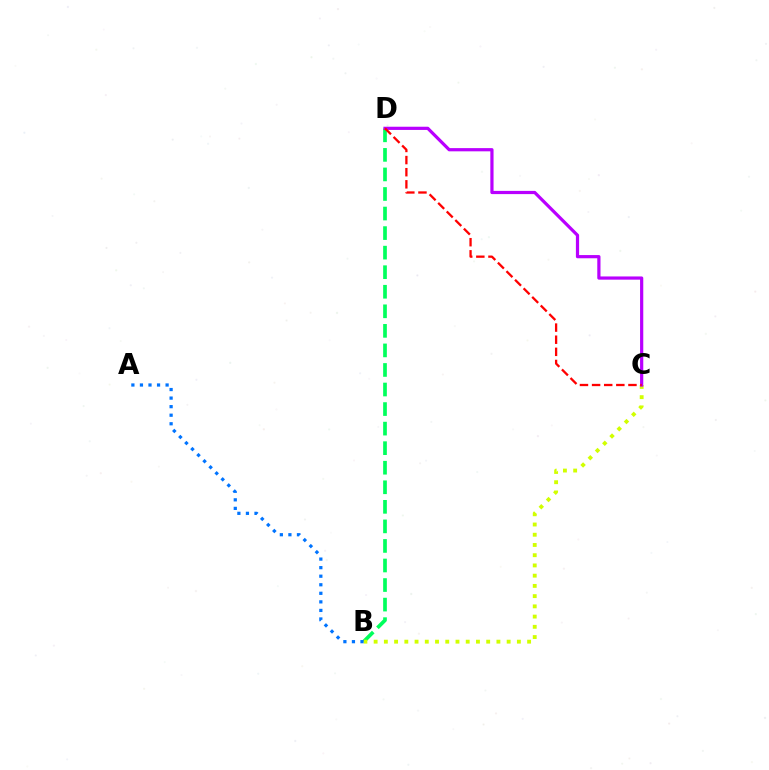{('B', 'D'): [{'color': '#00ff5c', 'line_style': 'dashed', 'thickness': 2.66}], ('B', 'C'): [{'color': '#d1ff00', 'line_style': 'dotted', 'thickness': 2.78}], ('A', 'B'): [{'color': '#0074ff', 'line_style': 'dotted', 'thickness': 2.32}], ('C', 'D'): [{'color': '#b900ff', 'line_style': 'solid', 'thickness': 2.31}, {'color': '#ff0000', 'line_style': 'dashed', 'thickness': 1.65}]}